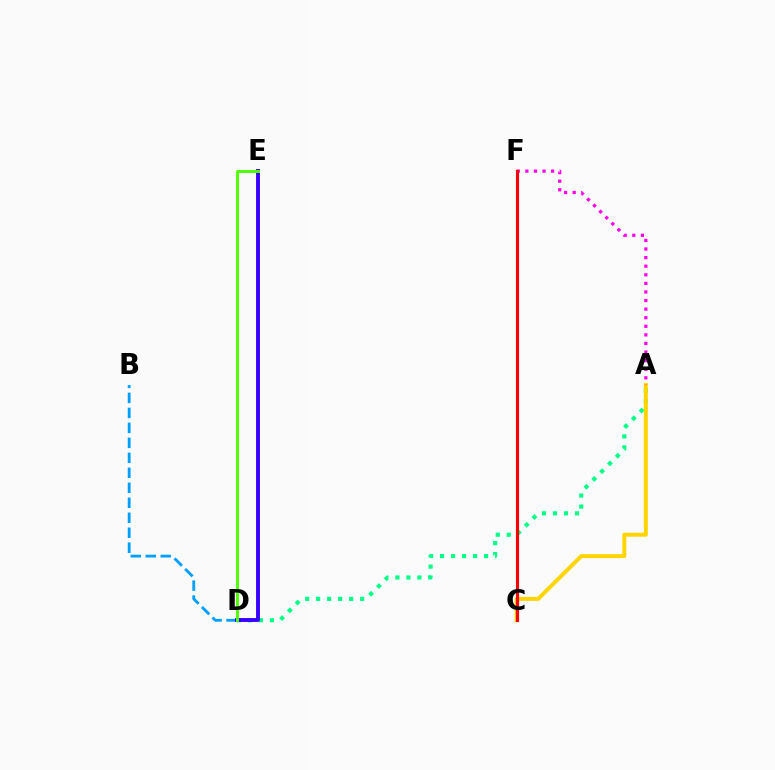{('B', 'D'): [{'color': '#009eff', 'line_style': 'dashed', 'thickness': 2.04}], ('A', 'D'): [{'color': '#00ff86', 'line_style': 'dotted', 'thickness': 2.99}], ('D', 'E'): [{'color': '#3700ff', 'line_style': 'solid', 'thickness': 2.8}, {'color': '#4fff00', 'line_style': 'solid', 'thickness': 2.08}], ('A', 'C'): [{'color': '#ffd500', 'line_style': 'solid', 'thickness': 2.85}], ('A', 'F'): [{'color': '#ff00ed', 'line_style': 'dotted', 'thickness': 2.33}], ('C', 'F'): [{'color': '#ff0000', 'line_style': 'solid', 'thickness': 2.26}]}